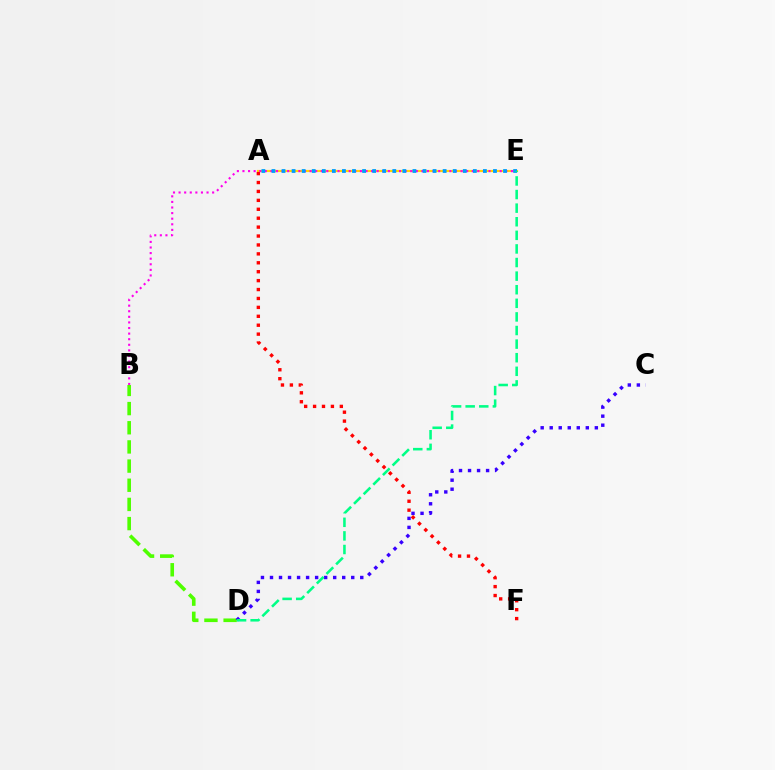{('A', 'E'): [{'color': '#ffd500', 'line_style': 'solid', 'thickness': 1.56}, {'color': '#009eff', 'line_style': 'dotted', 'thickness': 2.74}], ('A', 'F'): [{'color': '#ff0000', 'line_style': 'dotted', 'thickness': 2.42}], ('B', 'E'): [{'color': '#ff00ed', 'line_style': 'dotted', 'thickness': 1.52}], ('B', 'D'): [{'color': '#4fff00', 'line_style': 'dashed', 'thickness': 2.6}], ('C', 'D'): [{'color': '#3700ff', 'line_style': 'dotted', 'thickness': 2.45}], ('D', 'E'): [{'color': '#00ff86', 'line_style': 'dashed', 'thickness': 1.85}]}